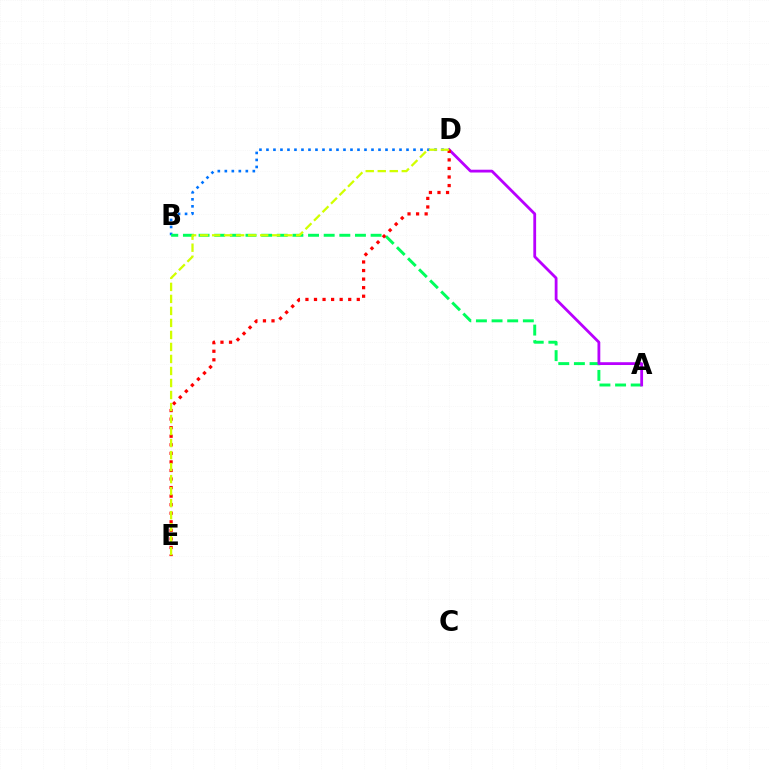{('B', 'D'): [{'color': '#0074ff', 'line_style': 'dotted', 'thickness': 1.9}], ('A', 'B'): [{'color': '#00ff5c', 'line_style': 'dashed', 'thickness': 2.12}], ('A', 'D'): [{'color': '#b900ff', 'line_style': 'solid', 'thickness': 2.02}], ('D', 'E'): [{'color': '#ff0000', 'line_style': 'dotted', 'thickness': 2.33}, {'color': '#d1ff00', 'line_style': 'dashed', 'thickness': 1.63}]}